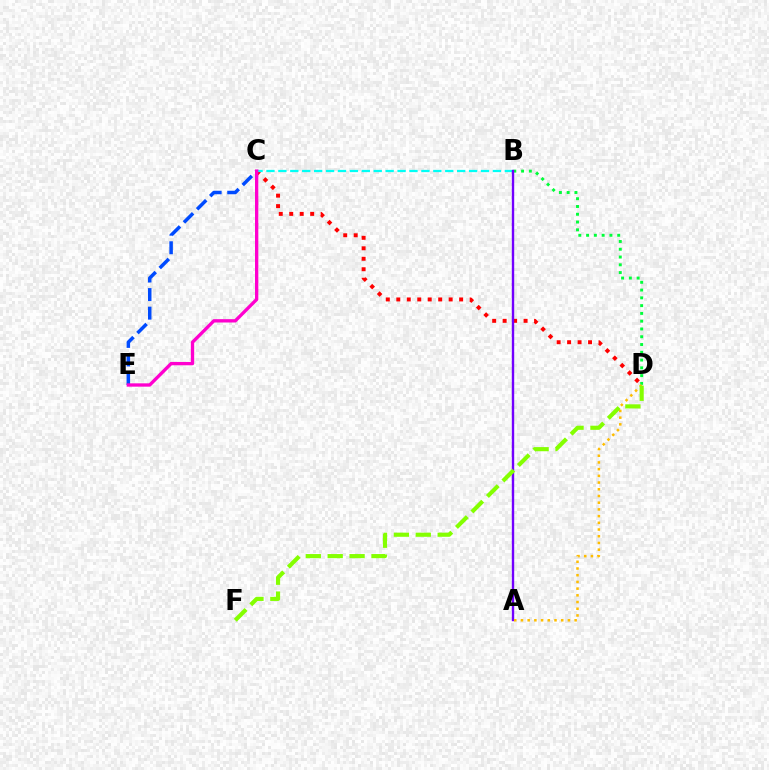{('C', 'D'): [{'color': '#ff0000', 'line_style': 'dotted', 'thickness': 2.85}], ('C', 'E'): [{'color': '#004bff', 'line_style': 'dashed', 'thickness': 2.52}, {'color': '#ff00cf', 'line_style': 'solid', 'thickness': 2.4}], ('B', 'D'): [{'color': '#00ff39', 'line_style': 'dotted', 'thickness': 2.11}], ('B', 'C'): [{'color': '#00fff6', 'line_style': 'dashed', 'thickness': 1.62}], ('A', 'B'): [{'color': '#7200ff', 'line_style': 'solid', 'thickness': 1.72}], ('A', 'D'): [{'color': '#ffbd00', 'line_style': 'dotted', 'thickness': 1.82}], ('D', 'F'): [{'color': '#84ff00', 'line_style': 'dashed', 'thickness': 2.97}]}